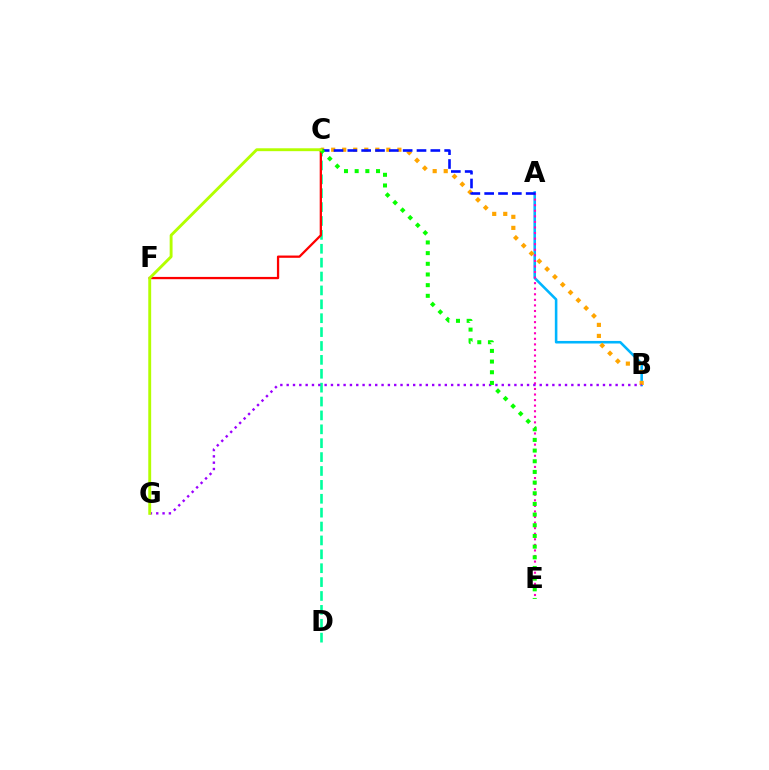{('A', 'B'): [{'color': '#00b5ff', 'line_style': 'solid', 'thickness': 1.85}], ('B', 'C'): [{'color': '#ffa500', 'line_style': 'dotted', 'thickness': 3.0}], ('C', 'D'): [{'color': '#00ff9d', 'line_style': 'dashed', 'thickness': 1.89}], ('A', 'E'): [{'color': '#ff00bd', 'line_style': 'dotted', 'thickness': 1.51}], ('A', 'C'): [{'color': '#0010ff', 'line_style': 'dashed', 'thickness': 1.88}], ('C', 'F'): [{'color': '#ff0000', 'line_style': 'solid', 'thickness': 1.64}], ('B', 'G'): [{'color': '#9b00ff', 'line_style': 'dotted', 'thickness': 1.72}], ('C', 'E'): [{'color': '#08ff00', 'line_style': 'dotted', 'thickness': 2.9}], ('C', 'G'): [{'color': '#b3ff00', 'line_style': 'solid', 'thickness': 2.08}]}